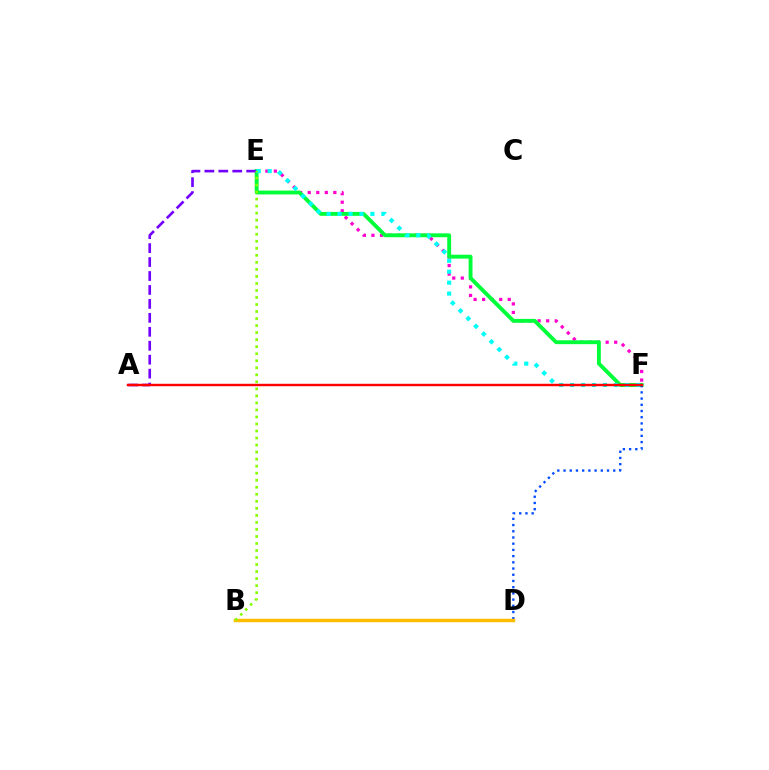{('E', 'F'): [{'color': '#ff00cf', 'line_style': 'dotted', 'thickness': 2.32}, {'color': '#00ff39', 'line_style': 'solid', 'thickness': 2.8}, {'color': '#00fff6', 'line_style': 'dotted', 'thickness': 2.98}], ('A', 'E'): [{'color': '#7200ff', 'line_style': 'dashed', 'thickness': 1.89}], ('D', 'F'): [{'color': '#004bff', 'line_style': 'dotted', 'thickness': 1.69}], ('B', 'D'): [{'color': '#ffbd00', 'line_style': 'solid', 'thickness': 2.49}], ('A', 'F'): [{'color': '#ff0000', 'line_style': 'solid', 'thickness': 1.75}], ('B', 'E'): [{'color': '#84ff00', 'line_style': 'dotted', 'thickness': 1.91}]}